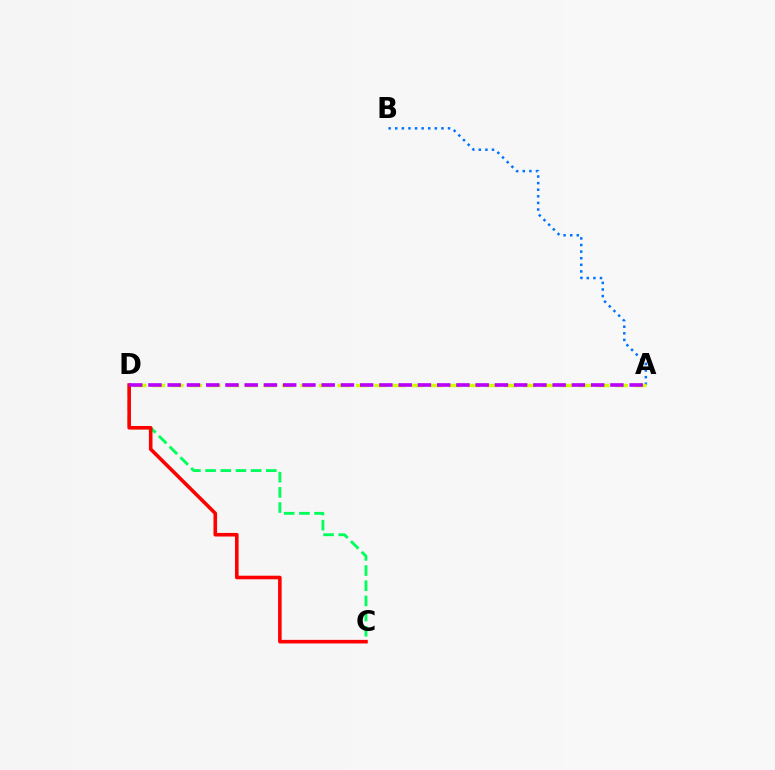{('C', 'D'): [{'color': '#00ff5c', 'line_style': 'dashed', 'thickness': 2.06}, {'color': '#ff0000', 'line_style': 'solid', 'thickness': 2.58}], ('A', 'B'): [{'color': '#0074ff', 'line_style': 'dotted', 'thickness': 1.79}], ('A', 'D'): [{'color': '#d1ff00', 'line_style': 'dashed', 'thickness': 2.52}, {'color': '#b900ff', 'line_style': 'dashed', 'thickness': 2.61}]}